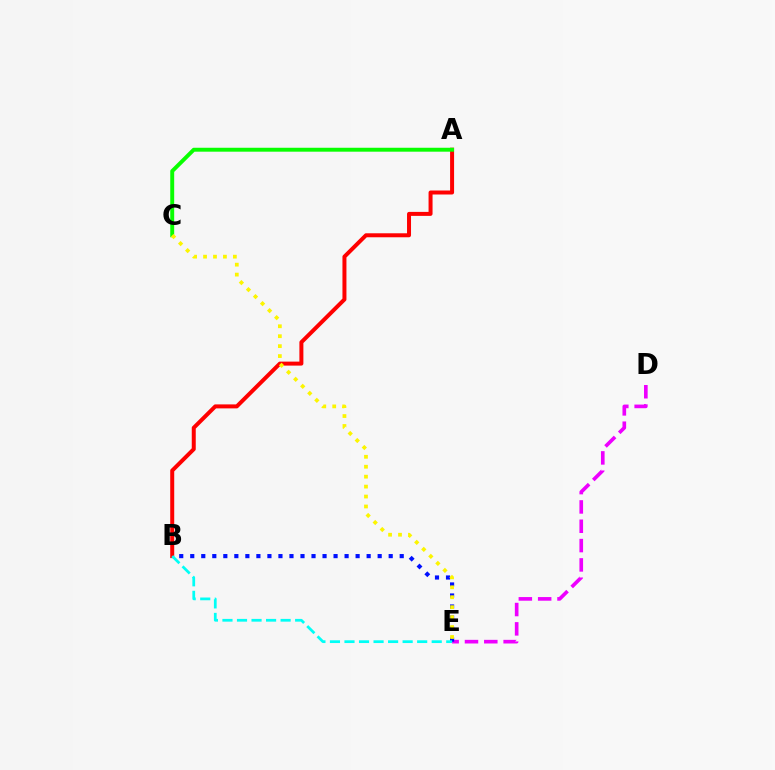{('D', 'E'): [{'color': '#ee00ff', 'line_style': 'dashed', 'thickness': 2.63}], ('B', 'E'): [{'color': '#0010ff', 'line_style': 'dotted', 'thickness': 3.0}, {'color': '#00fff6', 'line_style': 'dashed', 'thickness': 1.97}], ('A', 'B'): [{'color': '#ff0000', 'line_style': 'solid', 'thickness': 2.87}], ('A', 'C'): [{'color': '#08ff00', 'line_style': 'solid', 'thickness': 2.83}], ('C', 'E'): [{'color': '#fcf500', 'line_style': 'dotted', 'thickness': 2.7}]}